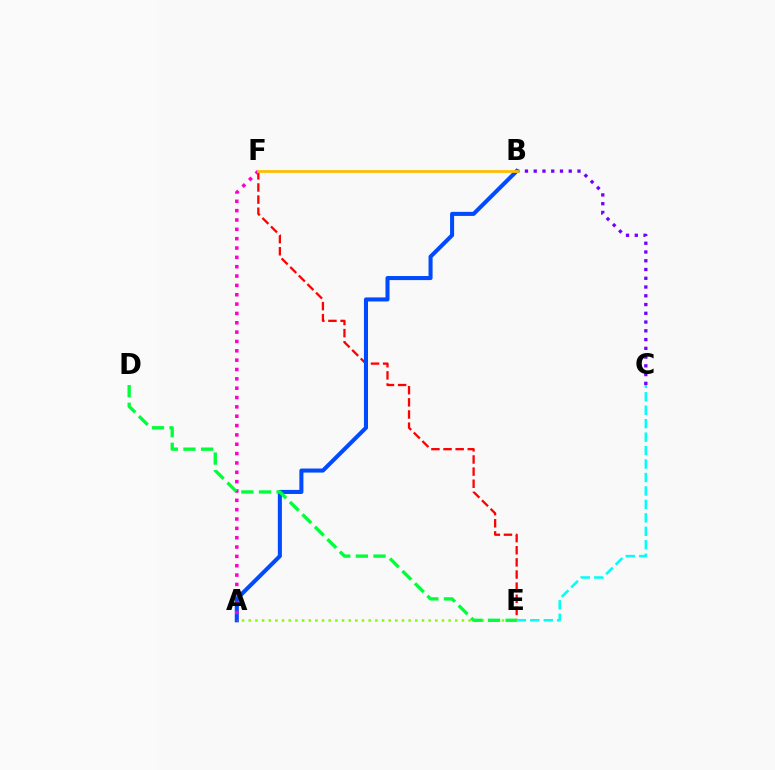{('E', 'F'): [{'color': '#ff0000', 'line_style': 'dashed', 'thickness': 1.65}], ('B', 'C'): [{'color': '#7200ff', 'line_style': 'dotted', 'thickness': 2.38}], ('C', 'E'): [{'color': '#00fff6', 'line_style': 'dashed', 'thickness': 1.83}], ('A', 'B'): [{'color': '#004bff', 'line_style': 'solid', 'thickness': 2.92}], ('A', 'E'): [{'color': '#84ff00', 'line_style': 'dotted', 'thickness': 1.81}], ('A', 'F'): [{'color': '#ff00cf', 'line_style': 'dotted', 'thickness': 2.54}], ('B', 'F'): [{'color': '#ffbd00', 'line_style': 'solid', 'thickness': 2.0}], ('D', 'E'): [{'color': '#00ff39', 'line_style': 'dashed', 'thickness': 2.39}]}